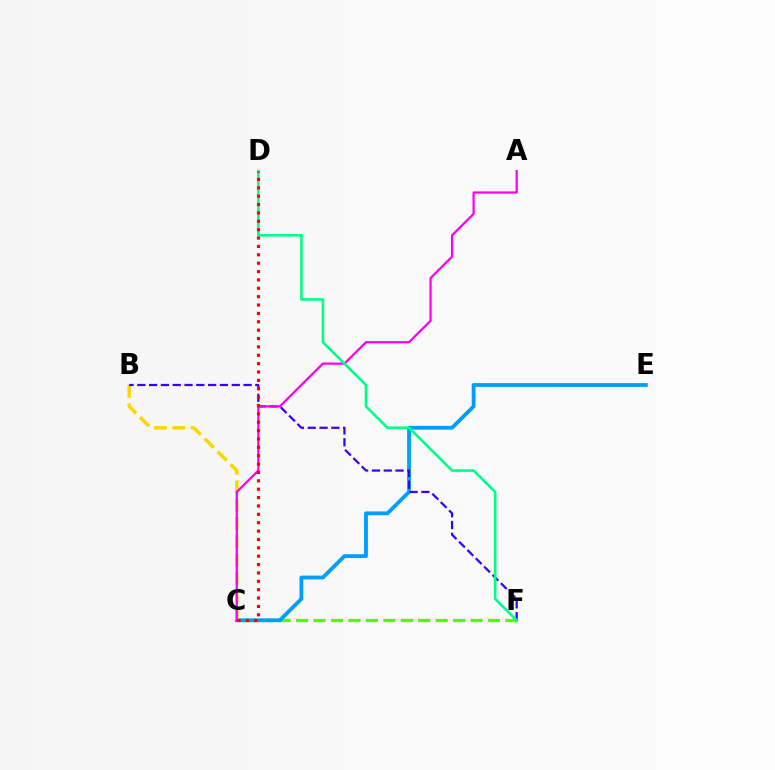{('C', 'F'): [{'color': '#4fff00', 'line_style': 'dashed', 'thickness': 2.37}], ('C', 'E'): [{'color': '#009eff', 'line_style': 'solid', 'thickness': 2.74}], ('B', 'C'): [{'color': '#ffd500', 'line_style': 'dashed', 'thickness': 2.5}], ('B', 'F'): [{'color': '#3700ff', 'line_style': 'dashed', 'thickness': 1.6}], ('A', 'C'): [{'color': '#ff00ed', 'line_style': 'solid', 'thickness': 1.61}], ('D', 'F'): [{'color': '#00ff86', 'line_style': 'solid', 'thickness': 1.87}], ('C', 'D'): [{'color': '#ff0000', 'line_style': 'dotted', 'thickness': 2.27}]}